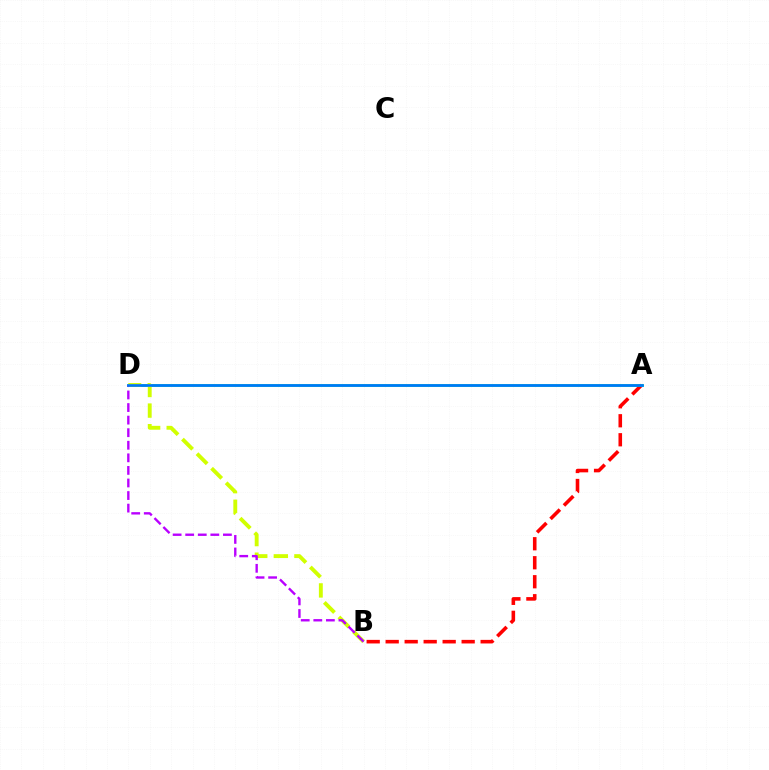{('A', 'B'): [{'color': '#ff0000', 'line_style': 'dashed', 'thickness': 2.58}], ('A', 'D'): [{'color': '#00ff5c', 'line_style': 'solid', 'thickness': 1.9}, {'color': '#0074ff', 'line_style': 'solid', 'thickness': 1.9}], ('B', 'D'): [{'color': '#d1ff00', 'line_style': 'dashed', 'thickness': 2.8}, {'color': '#b900ff', 'line_style': 'dashed', 'thickness': 1.71}]}